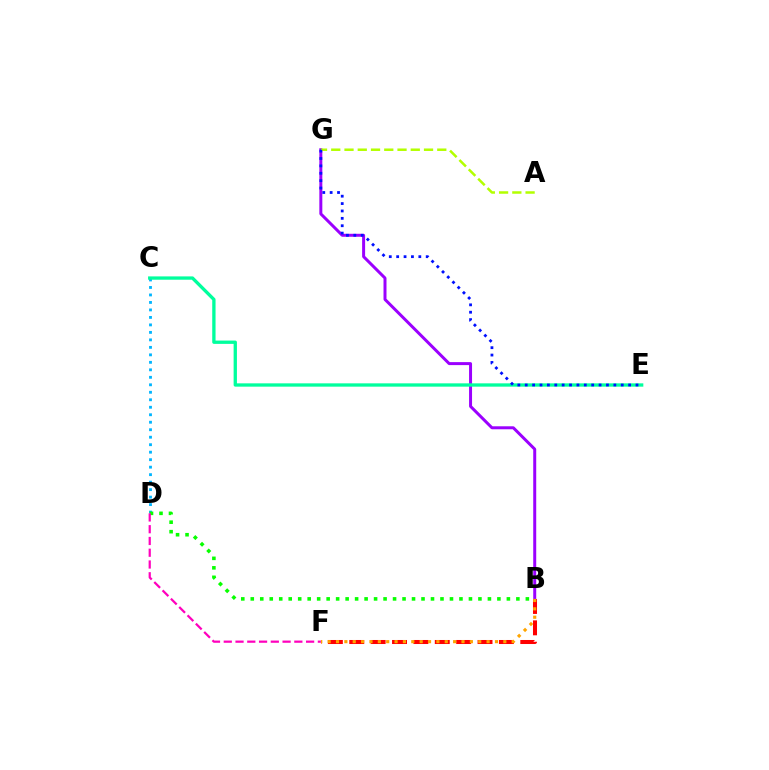{('B', 'F'): [{'color': '#ff0000', 'line_style': 'dashed', 'thickness': 2.9}, {'color': '#ffa500', 'line_style': 'dotted', 'thickness': 2.27}], ('C', 'D'): [{'color': '#00b5ff', 'line_style': 'dotted', 'thickness': 2.03}], ('B', 'G'): [{'color': '#9b00ff', 'line_style': 'solid', 'thickness': 2.15}], ('B', 'D'): [{'color': '#08ff00', 'line_style': 'dotted', 'thickness': 2.58}], ('C', 'E'): [{'color': '#00ff9d', 'line_style': 'solid', 'thickness': 2.39}], ('A', 'G'): [{'color': '#b3ff00', 'line_style': 'dashed', 'thickness': 1.8}], ('E', 'G'): [{'color': '#0010ff', 'line_style': 'dotted', 'thickness': 2.01}], ('D', 'F'): [{'color': '#ff00bd', 'line_style': 'dashed', 'thickness': 1.6}]}